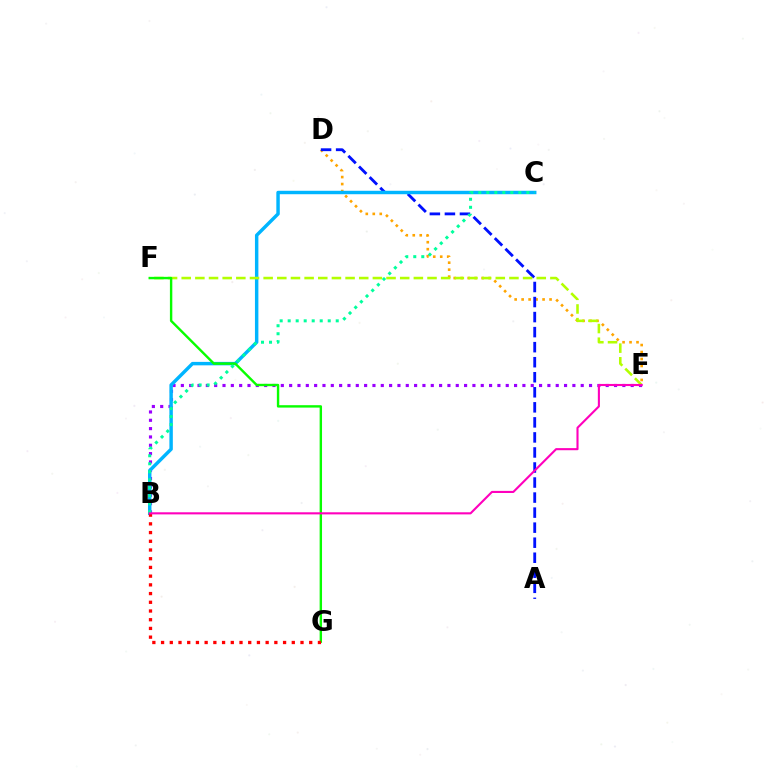{('B', 'E'): [{'color': '#9b00ff', 'line_style': 'dotted', 'thickness': 2.26}, {'color': '#ff00bd', 'line_style': 'solid', 'thickness': 1.52}], ('D', 'E'): [{'color': '#ffa500', 'line_style': 'dotted', 'thickness': 1.9}], ('A', 'D'): [{'color': '#0010ff', 'line_style': 'dashed', 'thickness': 2.04}], ('B', 'C'): [{'color': '#00b5ff', 'line_style': 'solid', 'thickness': 2.48}, {'color': '#00ff9d', 'line_style': 'dotted', 'thickness': 2.18}], ('E', 'F'): [{'color': '#b3ff00', 'line_style': 'dashed', 'thickness': 1.86}], ('F', 'G'): [{'color': '#08ff00', 'line_style': 'solid', 'thickness': 1.73}], ('B', 'G'): [{'color': '#ff0000', 'line_style': 'dotted', 'thickness': 2.37}]}